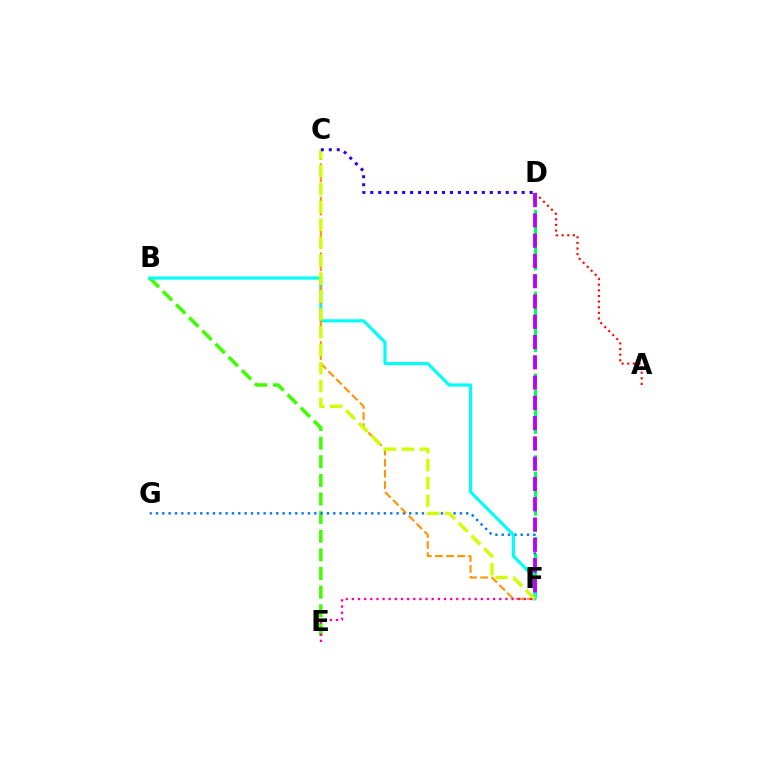{('B', 'E'): [{'color': '#3dff00', 'line_style': 'dashed', 'thickness': 2.53}], ('D', 'F'): [{'color': '#00ff5c', 'line_style': 'dashed', 'thickness': 2.22}, {'color': '#b900ff', 'line_style': 'dashed', 'thickness': 2.75}], ('F', 'G'): [{'color': '#0074ff', 'line_style': 'dotted', 'thickness': 1.72}], ('A', 'D'): [{'color': '#ff0000', 'line_style': 'dotted', 'thickness': 1.53}], ('B', 'F'): [{'color': '#00fff6', 'line_style': 'solid', 'thickness': 2.28}], ('C', 'F'): [{'color': '#ff9400', 'line_style': 'dashed', 'thickness': 1.51}, {'color': '#d1ff00', 'line_style': 'dashed', 'thickness': 2.43}], ('E', 'F'): [{'color': '#ff00ac', 'line_style': 'dotted', 'thickness': 1.67}], ('C', 'D'): [{'color': '#2500ff', 'line_style': 'dotted', 'thickness': 2.17}]}